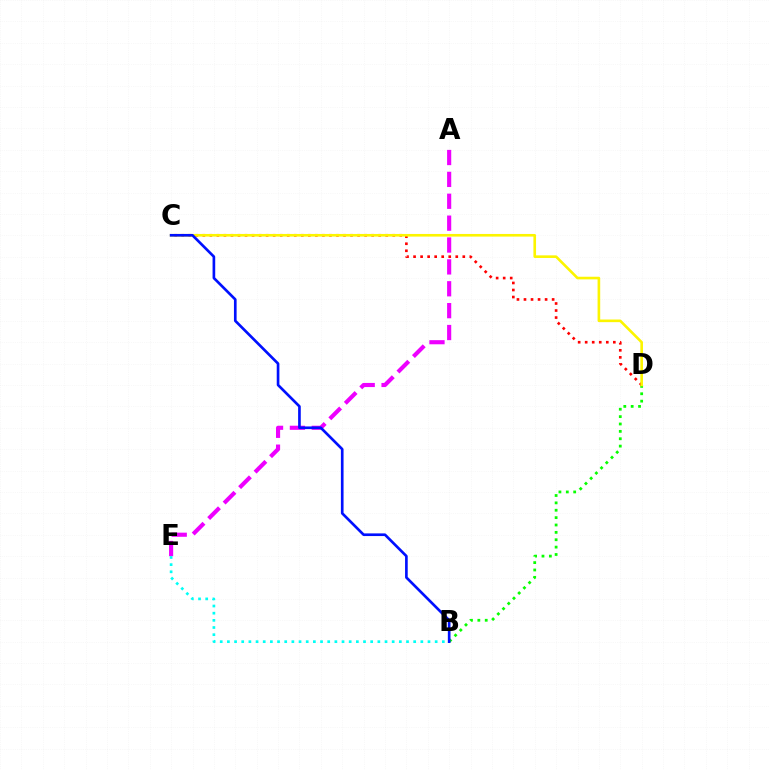{('B', 'D'): [{'color': '#08ff00', 'line_style': 'dotted', 'thickness': 2.0}], ('A', 'E'): [{'color': '#ee00ff', 'line_style': 'dashed', 'thickness': 2.97}], ('B', 'E'): [{'color': '#00fff6', 'line_style': 'dotted', 'thickness': 1.95}], ('C', 'D'): [{'color': '#ff0000', 'line_style': 'dotted', 'thickness': 1.91}, {'color': '#fcf500', 'line_style': 'solid', 'thickness': 1.89}], ('B', 'C'): [{'color': '#0010ff', 'line_style': 'solid', 'thickness': 1.92}]}